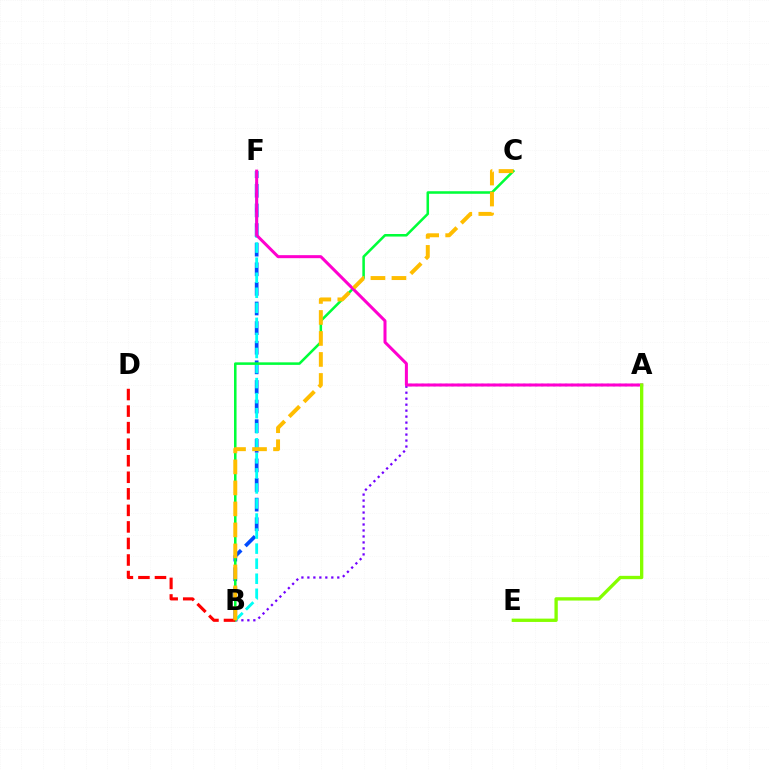{('A', 'B'): [{'color': '#7200ff', 'line_style': 'dotted', 'thickness': 1.62}], ('B', 'F'): [{'color': '#004bff', 'line_style': 'dashed', 'thickness': 2.66}, {'color': '#00fff6', 'line_style': 'dashed', 'thickness': 2.04}], ('B', 'C'): [{'color': '#00ff39', 'line_style': 'solid', 'thickness': 1.83}, {'color': '#ffbd00', 'line_style': 'dashed', 'thickness': 2.85}], ('A', 'F'): [{'color': '#ff00cf', 'line_style': 'solid', 'thickness': 2.18}], ('B', 'D'): [{'color': '#ff0000', 'line_style': 'dashed', 'thickness': 2.25}], ('A', 'E'): [{'color': '#84ff00', 'line_style': 'solid', 'thickness': 2.39}]}